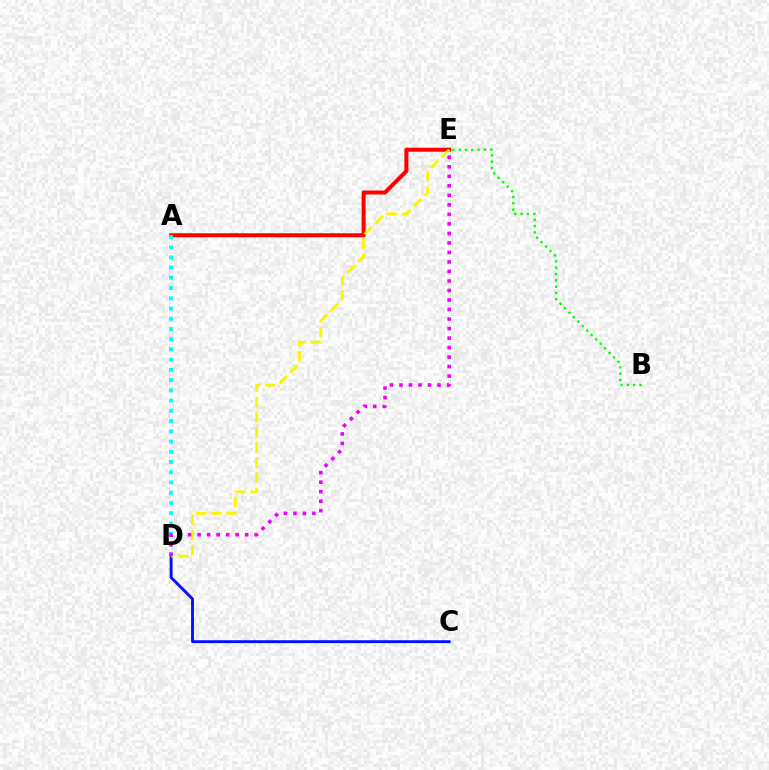{('A', 'E'): [{'color': '#ff0000', 'line_style': 'solid', 'thickness': 2.88}], ('A', 'D'): [{'color': '#00fff6', 'line_style': 'dotted', 'thickness': 2.78}], ('B', 'E'): [{'color': '#08ff00', 'line_style': 'dotted', 'thickness': 1.71}], ('C', 'D'): [{'color': '#0010ff', 'line_style': 'solid', 'thickness': 2.07}], ('D', 'E'): [{'color': '#fcf500', 'line_style': 'dashed', 'thickness': 2.06}, {'color': '#ee00ff', 'line_style': 'dotted', 'thickness': 2.59}]}